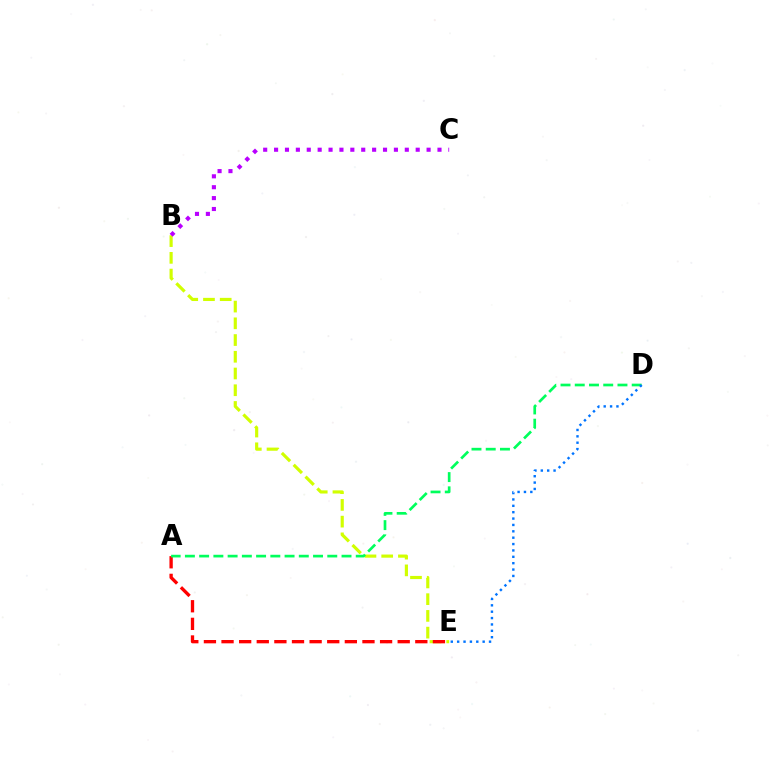{('B', 'E'): [{'color': '#d1ff00', 'line_style': 'dashed', 'thickness': 2.27}], ('A', 'E'): [{'color': '#ff0000', 'line_style': 'dashed', 'thickness': 2.39}], ('A', 'D'): [{'color': '#00ff5c', 'line_style': 'dashed', 'thickness': 1.93}], ('B', 'C'): [{'color': '#b900ff', 'line_style': 'dotted', 'thickness': 2.96}], ('D', 'E'): [{'color': '#0074ff', 'line_style': 'dotted', 'thickness': 1.73}]}